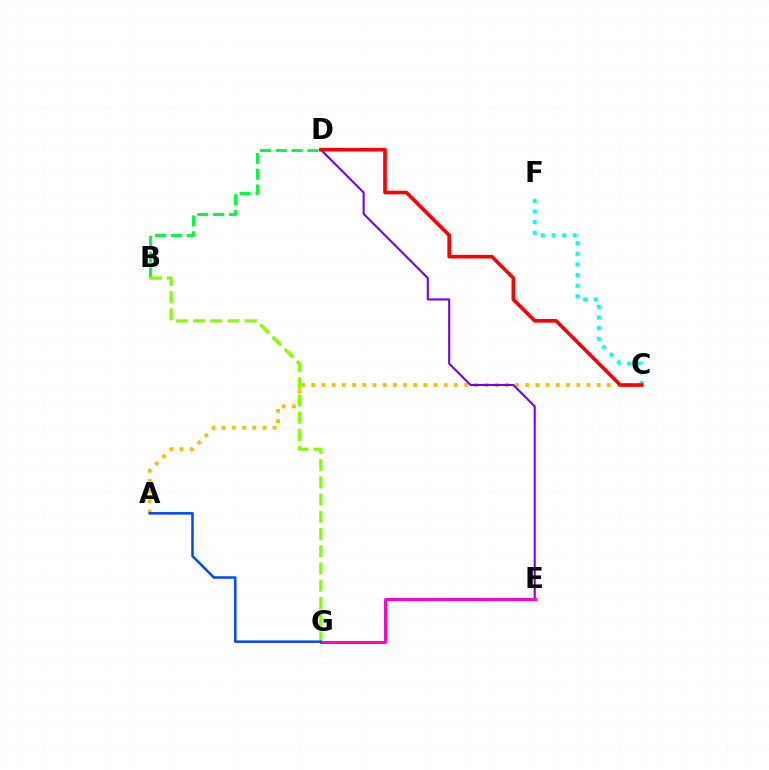{('A', 'C'): [{'color': '#ffbd00', 'line_style': 'dotted', 'thickness': 2.77}], ('B', 'D'): [{'color': '#00ff39', 'line_style': 'dashed', 'thickness': 2.15}], ('C', 'F'): [{'color': '#00fff6', 'line_style': 'dotted', 'thickness': 2.89}], ('D', 'E'): [{'color': '#7200ff', 'line_style': 'solid', 'thickness': 1.51}], ('E', 'G'): [{'color': '#ff00cf', 'line_style': 'solid', 'thickness': 2.16}], ('B', 'G'): [{'color': '#84ff00', 'line_style': 'dashed', 'thickness': 2.34}], ('C', 'D'): [{'color': '#ff0000', 'line_style': 'solid', 'thickness': 2.61}], ('A', 'G'): [{'color': '#004bff', 'line_style': 'solid', 'thickness': 1.83}]}